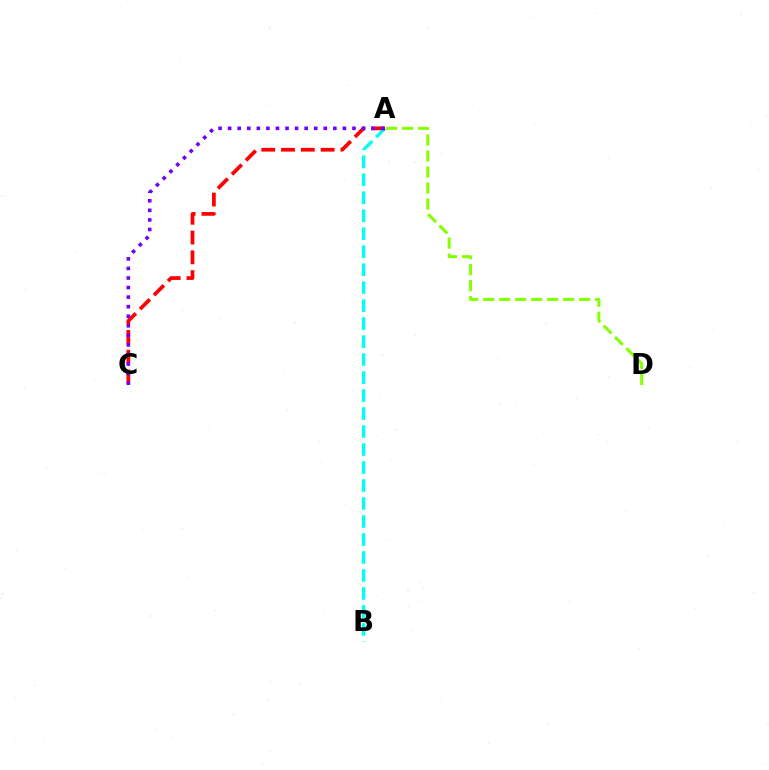{('A', 'B'): [{'color': '#00fff6', 'line_style': 'dashed', 'thickness': 2.44}], ('A', 'C'): [{'color': '#ff0000', 'line_style': 'dashed', 'thickness': 2.69}, {'color': '#7200ff', 'line_style': 'dotted', 'thickness': 2.6}], ('A', 'D'): [{'color': '#84ff00', 'line_style': 'dashed', 'thickness': 2.17}]}